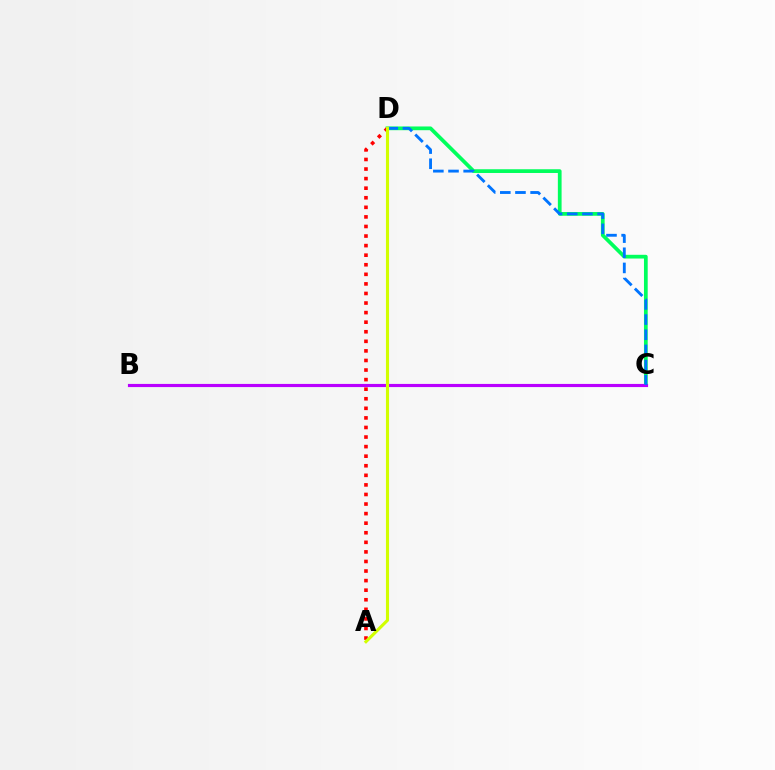{('C', 'D'): [{'color': '#00ff5c', 'line_style': 'solid', 'thickness': 2.69}, {'color': '#0074ff', 'line_style': 'dashed', 'thickness': 2.06}], ('A', 'D'): [{'color': '#ff0000', 'line_style': 'dotted', 'thickness': 2.6}, {'color': '#d1ff00', 'line_style': 'solid', 'thickness': 2.23}], ('B', 'C'): [{'color': '#b900ff', 'line_style': 'solid', 'thickness': 2.27}]}